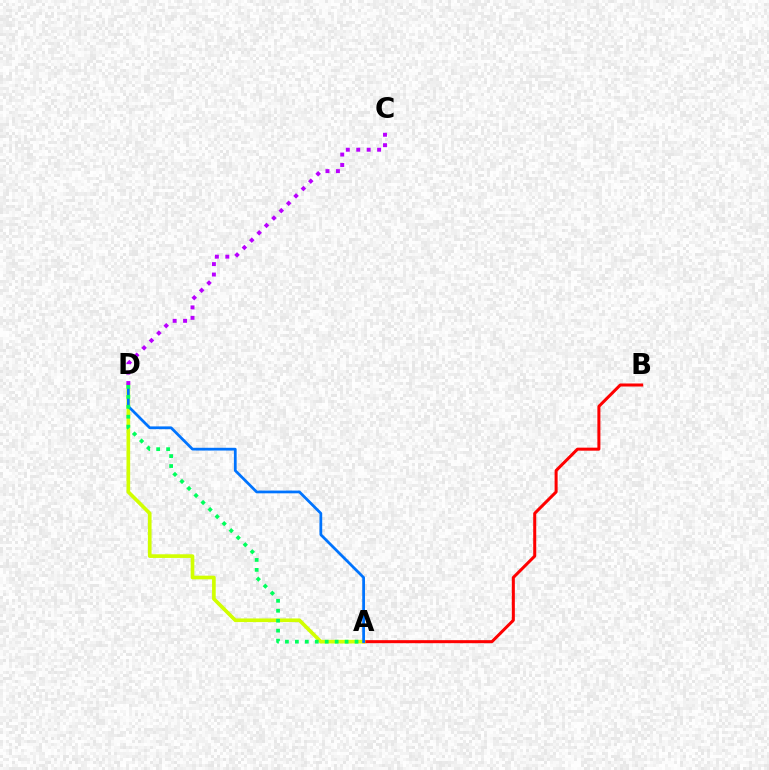{('A', 'B'): [{'color': '#ff0000', 'line_style': 'solid', 'thickness': 2.18}], ('A', 'D'): [{'color': '#d1ff00', 'line_style': 'solid', 'thickness': 2.63}, {'color': '#0074ff', 'line_style': 'solid', 'thickness': 1.98}, {'color': '#00ff5c', 'line_style': 'dotted', 'thickness': 2.7}], ('C', 'D'): [{'color': '#b900ff', 'line_style': 'dotted', 'thickness': 2.83}]}